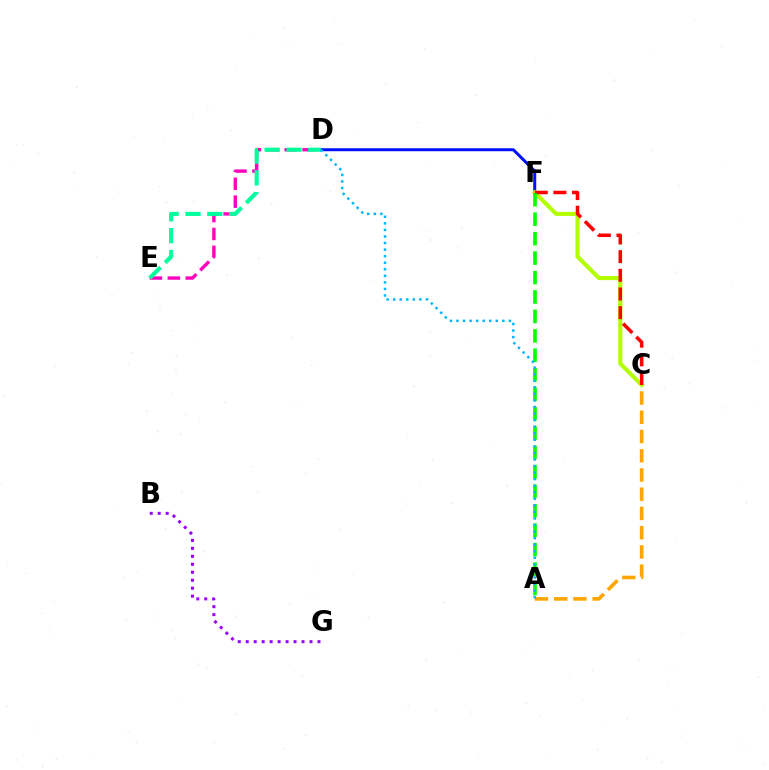{('D', 'E'): [{'color': '#ff00bd', 'line_style': 'dashed', 'thickness': 2.43}, {'color': '#00ff9d', 'line_style': 'dashed', 'thickness': 2.96}], ('D', 'F'): [{'color': '#0010ff', 'line_style': 'solid', 'thickness': 2.16}], ('B', 'G'): [{'color': '#9b00ff', 'line_style': 'dotted', 'thickness': 2.17}], ('A', 'C'): [{'color': '#ffa500', 'line_style': 'dashed', 'thickness': 2.61}], ('C', 'F'): [{'color': '#b3ff00', 'line_style': 'solid', 'thickness': 2.95}, {'color': '#ff0000', 'line_style': 'dashed', 'thickness': 2.54}], ('A', 'F'): [{'color': '#08ff00', 'line_style': 'dashed', 'thickness': 2.64}], ('A', 'D'): [{'color': '#00b5ff', 'line_style': 'dotted', 'thickness': 1.78}]}